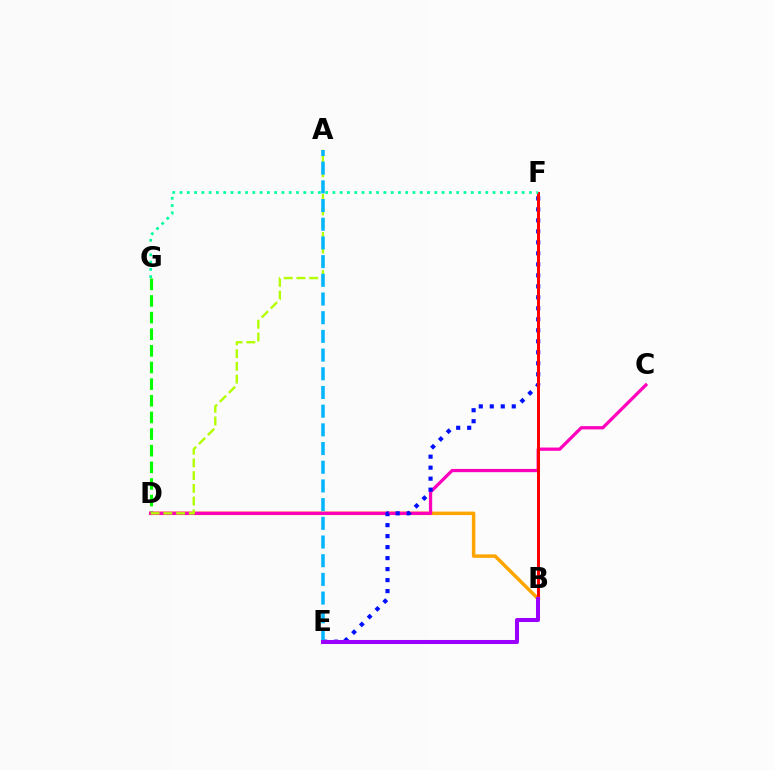{('B', 'D'): [{'color': '#ffa500', 'line_style': 'solid', 'thickness': 2.52}], ('D', 'G'): [{'color': '#08ff00', 'line_style': 'dashed', 'thickness': 2.26}], ('C', 'D'): [{'color': '#ff00bd', 'line_style': 'solid', 'thickness': 2.34}], ('E', 'F'): [{'color': '#0010ff', 'line_style': 'dotted', 'thickness': 2.99}], ('B', 'F'): [{'color': '#ff0000', 'line_style': 'solid', 'thickness': 2.16}], ('F', 'G'): [{'color': '#00ff9d', 'line_style': 'dotted', 'thickness': 1.98}], ('A', 'D'): [{'color': '#b3ff00', 'line_style': 'dashed', 'thickness': 1.73}], ('A', 'E'): [{'color': '#00b5ff', 'line_style': 'dashed', 'thickness': 2.54}], ('B', 'E'): [{'color': '#9b00ff', 'line_style': 'solid', 'thickness': 2.91}]}